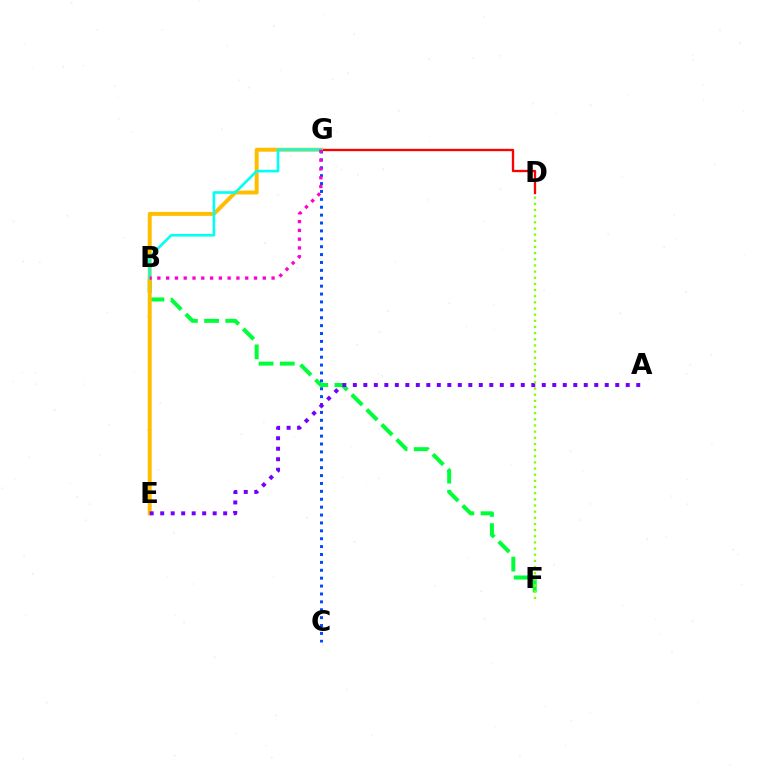{('D', 'G'): [{'color': '#ff0000', 'line_style': 'solid', 'thickness': 1.67}], ('B', 'F'): [{'color': '#00ff39', 'line_style': 'dashed', 'thickness': 2.88}], ('E', 'G'): [{'color': '#ffbd00', 'line_style': 'solid', 'thickness': 2.85}], ('C', 'G'): [{'color': '#004bff', 'line_style': 'dotted', 'thickness': 2.14}], ('B', 'G'): [{'color': '#00fff6', 'line_style': 'solid', 'thickness': 1.88}, {'color': '#ff00cf', 'line_style': 'dotted', 'thickness': 2.39}], ('A', 'E'): [{'color': '#7200ff', 'line_style': 'dotted', 'thickness': 2.85}], ('D', 'F'): [{'color': '#84ff00', 'line_style': 'dotted', 'thickness': 1.67}]}